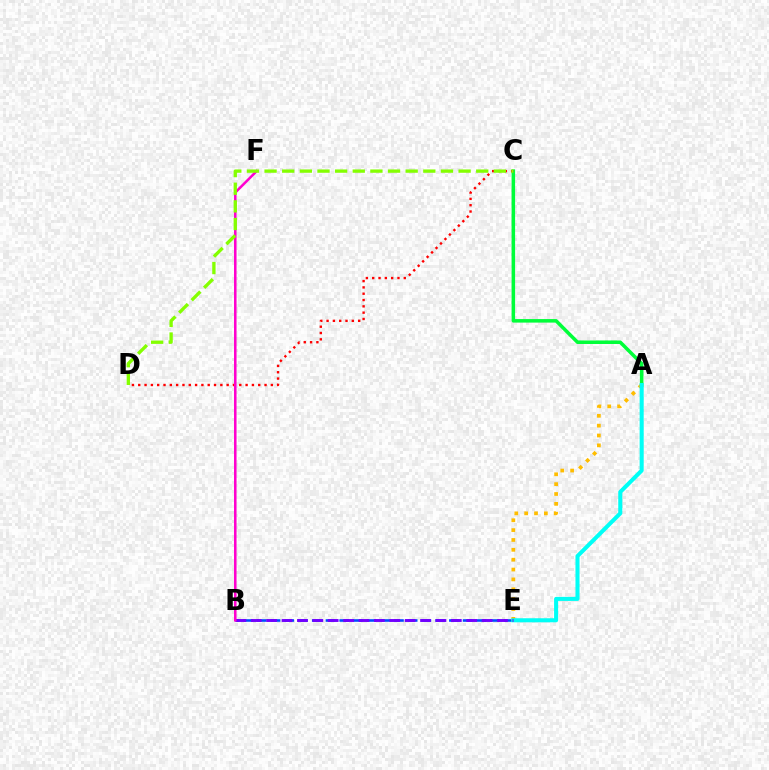{('B', 'E'): [{'color': '#004bff', 'line_style': 'dashed', 'thickness': 1.86}, {'color': '#7200ff', 'line_style': 'dashed', 'thickness': 2.09}], ('A', 'E'): [{'color': '#ffbd00', 'line_style': 'dotted', 'thickness': 2.68}, {'color': '#00fff6', 'line_style': 'solid', 'thickness': 2.92}], ('A', 'C'): [{'color': '#00ff39', 'line_style': 'solid', 'thickness': 2.54}], ('C', 'D'): [{'color': '#ff0000', 'line_style': 'dotted', 'thickness': 1.72}, {'color': '#84ff00', 'line_style': 'dashed', 'thickness': 2.4}], ('B', 'F'): [{'color': '#ff00cf', 'line_style': 'solid', 'thickness': 1.82}]}